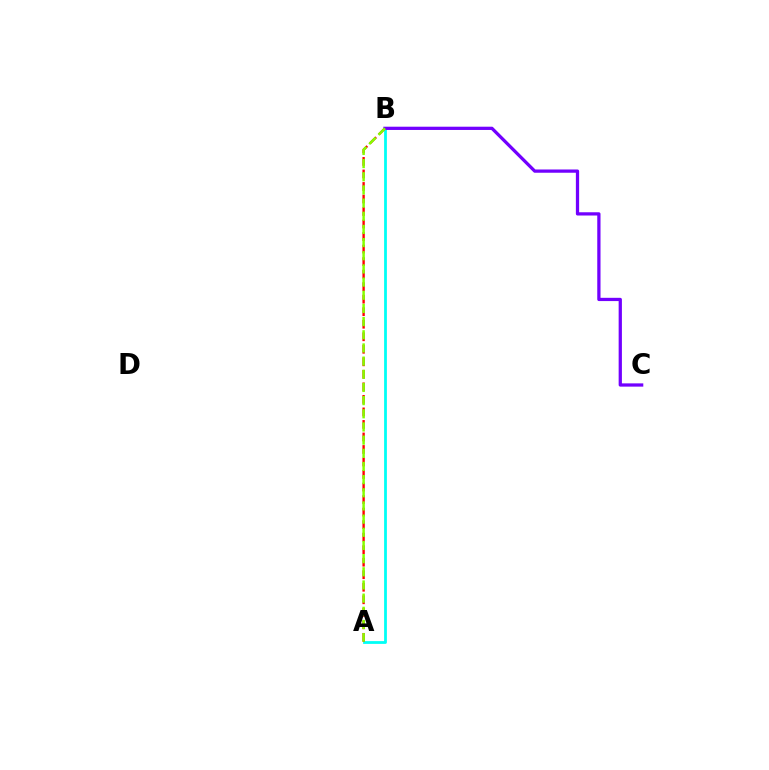{('A', 'B'): [{'color': '#00fff6', 'line_style': 'solid', 'thickness': 2.0}, {'color': '#ff0000', 'line_style': 'dashed', 'thickness': 1.7}, {'color': '#84ff00', 'line_style': 'dashed', 'thickness': 1.79}], ('B', 'C'): [{'color': '#7200ff', 'line_style': 'solid', 'thickness': 2.34}]}